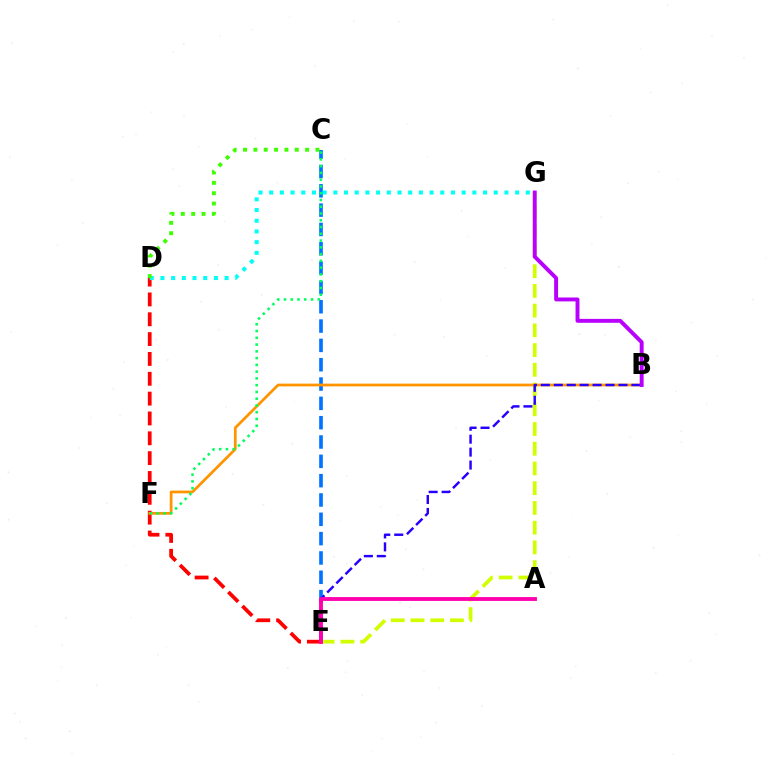{('E', 'G'): [{'color': '#d1ff00', 'line_style': 'dashed', 'thickness': 2.68}], ('D', 'E'): [{'color': '#ff0000', 'line_style': 'dashed', 'thickness': 2.7}], ('C', 'E'): [{'color': '#0074ff', 'line_style': 'dashed', 'thickness': 2.63}], ('B', 'F'): [{'color': '#ff9400', 'line_style': 'solid', 'thickness': 1.97}], ('C', 'F'): [{'color': '#00ff5c', 'line_style': 'dotted', 'thickness': 1.84}], ('B', 'E'): [{'color': '#2500ff', 'line_style': 'dashed', 'thickness': 1.76}], ('D', 'G'): [{'color': '#00fff6', 'line_style': 'dotted', 'thickness': 2.91}], ('B', 'G'): [{'color': '#b900ff', 'line_style': 'solid', 'thickness': 2.82}], ('C', 'D'): [{'color': '#3dff00', 'line_style': 'dotted', 'thickness': 2.81}], ('A', 'E'): [{'color': '#ff00ac', 'line_style': 'solid', 'thickness': 2.77}]}